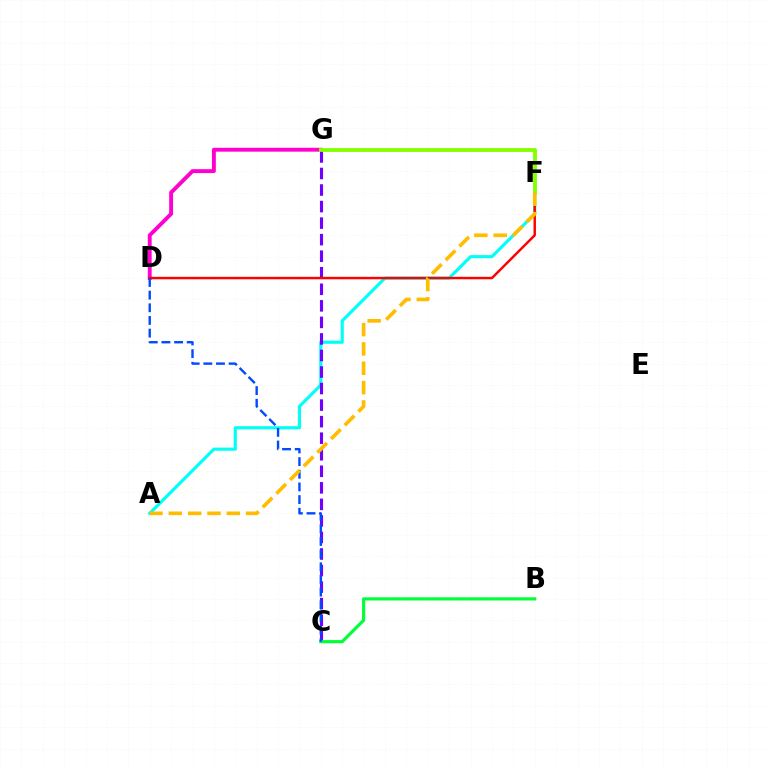{('D', 'G'): [{'color': '#ff00cf', 'line_style': 'solid', 'thickness': 2.79}], ('A', 'F'): [{'color': '#00fff6', 'line_style': 'solid', 'thickness': 2.26}, {'color': '#ffbd00', 'line_style': 'dashed', 'thickness': 2.63}], ('C', 'G'): [{'color': '#7200ff', 'line_style': 'dashed', 'thickness': 2.25}], ('D', 'F'): [{'color': '#ff0000', 'line_style': 'solid', 'thickness': 1.76}], ('B', 'C'): [{'color': '#00ff39', 'line_style': 'solid', 'thickness': 2.28}], ('C', 'D'): [{'color': '#004bff', 'line_style': 'dashed', 'thickness': 1.72}], ('F', 'G'): [{'color': '#84ff00', 'line_style': 'solid', 'thickness': 2.76}]}